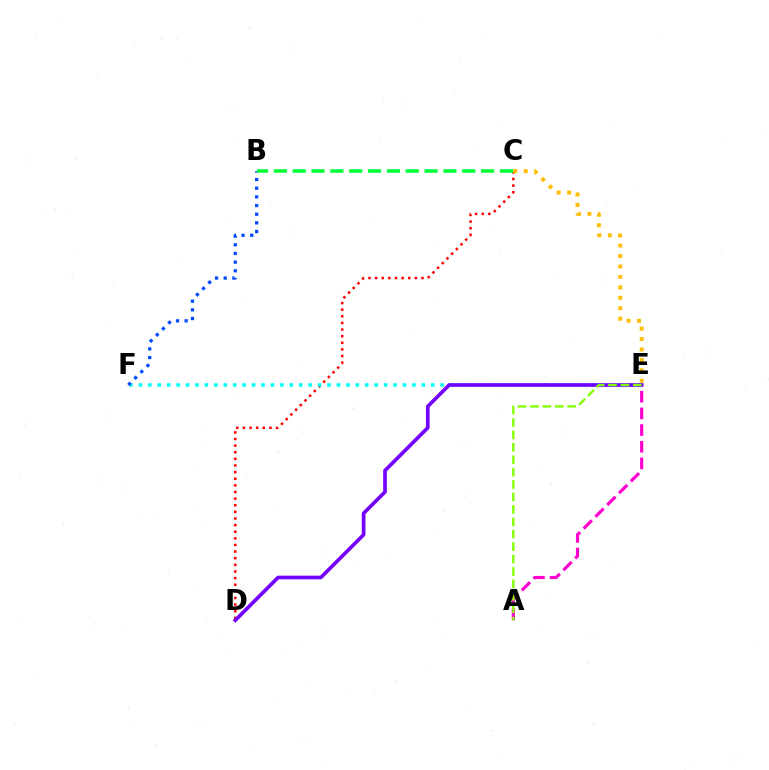{('C', 'D'): [{'color': '#ff0000', 'line_style': 'dotted', 'thickness': 1.8}], ('C', 'E'): [{'color': '#ffbd00', 'line_style': 'dotted', 'thickness': 2.84}], ('E', 'F'): [{'color': '#00fff6', 'line_style': 'dotted', 'thickness': 2.56}], ('A', 'E'): [{'color': '#ff00cf', 'line_style': 'dashed', 'thickness': 2.26}, {'color': '#84ff00', 'line_style': 'dashed', 'thickness': 1.69}], ('D', 'E'): [{'color': '#7200ff', 'line_style': 'solid', 'thickness': 2.63}], ('B', 'F'): [{'color': '#004bff', 'line_style': 'dotted', 'thickness': 2.35}], ('B', 'C'): [{'color': '#00ff39', 'line_style': 'dashed', 'thickness': 2.56}]}